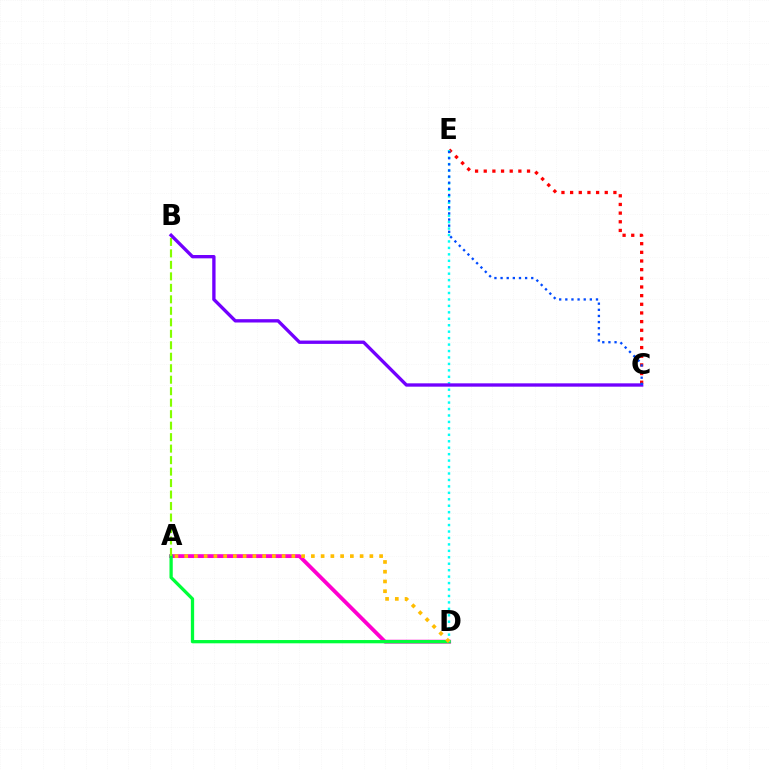{('A', 'D'): [{'color': '#ff00cf', 'line_style': 'solid', 'thickness': 2.75}, {'color': '#00ff39', 'line_style': 'solid', 'thickness': 2.36}, {'color': '#ffbd00', 'line_style': 'dotted', 'thickness': 2.65}], ('C', 'E'): [{'color': '#ff0000', 'line_style': 'dotted', 'thickness': 2.35}, {'color': '#004bff', 'line_style': 'dotted', 'thickness': 1.67}], ('A', 'B'): [{'color': '#84ff00', 'line_style': 'dashed', 'thickness': 1.56}], ('D', 'E'): [{'color': '#00fff6', 'line_style': 'dotted', 'thickness': 1.75}], ('B', 'C'): [{'color': '#7200ff', 'line_style': 'solid', 'thickness': 2.4}]}